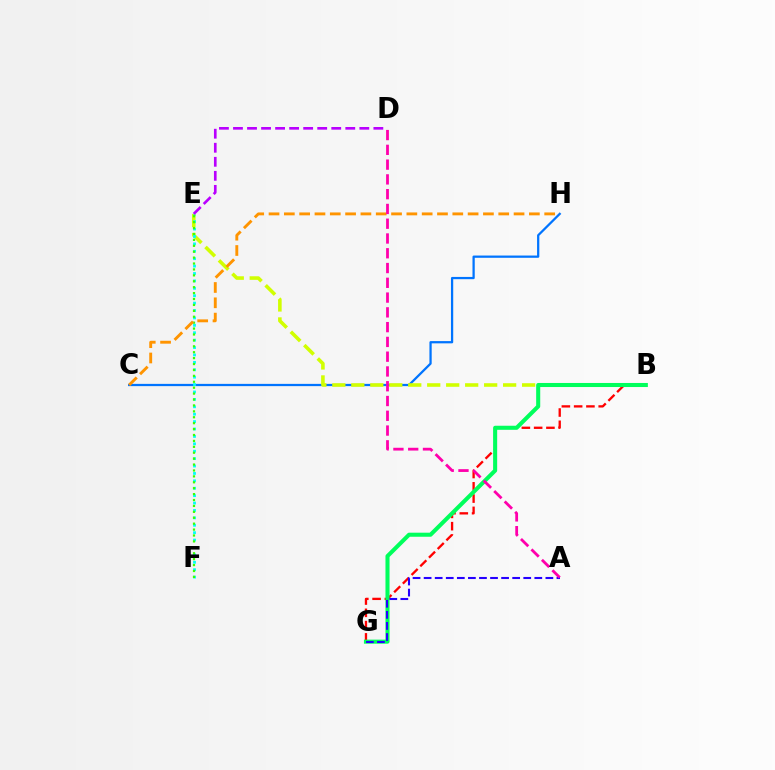{('B', 'G'): [{'color': '#ff0000', 'line_style': 'dashed', 'thickness': 1.67}, {'color': '#00ff5c', 'line_style': 'solid', 'thickness': 2.93}], ('C', 'H'): [{'color': '#0074ff', 'line_style': 'solid', 'thickness': 1.62}, {'color': '#ff9400', 'line_style': 'dashed', 'thickness': 2.08}], ('B', 'E'): [{'color': '#d1ff00', 'line_style': 'dashed', 'thickness': 2.58}], ('E', 'F'): [{'color': '#00fff6', 'line_style': 'dotted', 'thickness': 2.01}, {'color': '#3dff00', 'line_style': 'dotted', 'thickness': 1.61}], ('A', 'G'): [{'color': '#2500ff', 'line_style': 'dashed', 'thickness': 1.5}], ('D', 'E'): [{'color': '#b900ff', 'line_style': 'dashed', 'thickness': 1.91}], ('A', 'D'): [{'color': '#ff00ac', 'line_style': 'dashed', 'thickness': 2.01}]}